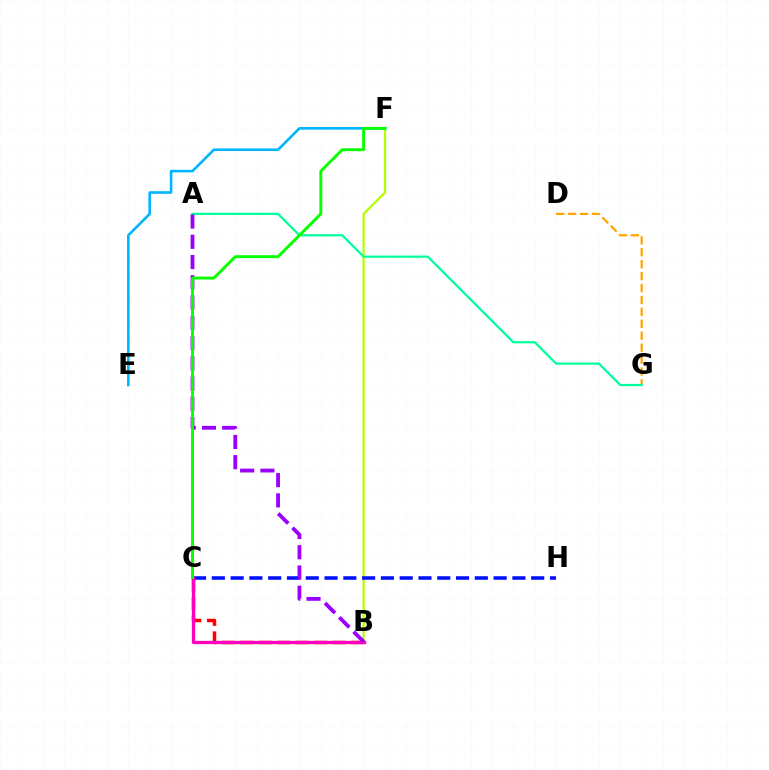{('B', 'F'): [{'color': '#b3ff00', 'line_style': 'solid', 'thickness': 1.62}], ('D', 'G'): [{'color': '#ffa500', 'line_style': 'dashed', 'thickness': 1.62}], ('B', 'C'): [{'color': '#ff0000', 'line_style': 'dashed', 'thickness': 2.51}, {'color': '#ff00bd', 'line_style': 'solid', 'thickness': 2.36}], ('C', 'H'): [{'color': '#0010ff', 'line_style': 'dashed', 'thickness': 2.55}], ('A', 'G'): [{'color': '#00ff9d', 'line_style': 'solid', 'thickness': 1.62}], ('E', 'F'): [{'color': '#00b5ff', 'line_style': 'solid', 'thickness': 1.88}], ('A', 'B'): [{'color': '#9b00ff', 'line_style': 'dashed', 'thickness': 2.75}], ('C', 'F'): [{'color': '#08ff00', 'line_style': 'solid', 'thickness': 2.1}]}